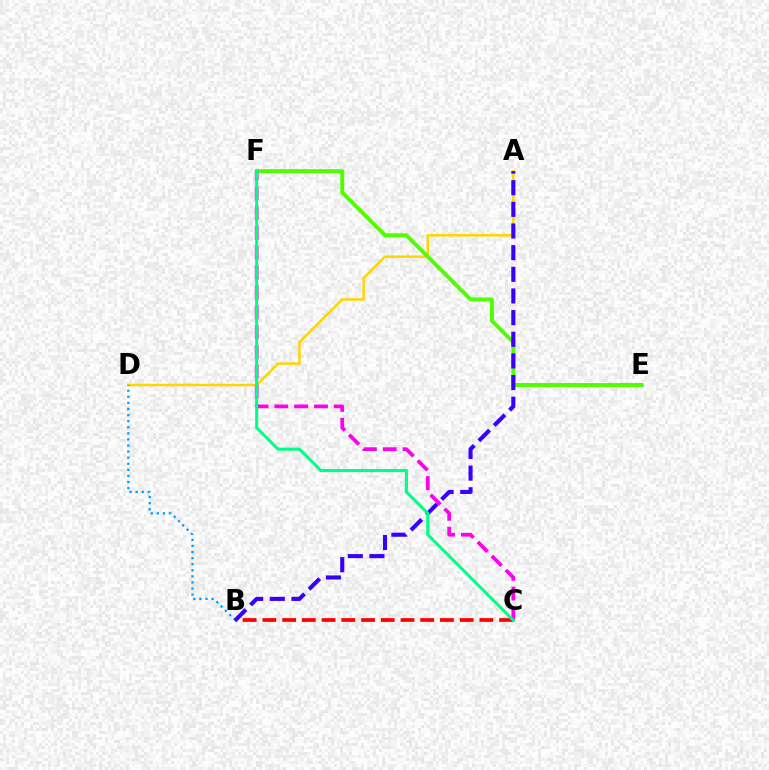{('B', 'C'): [{'color': '#ff0000', 'line_style': 'dashed', 'thickness': 2.68}], ('A', 'D'): [{'color': '#ffd500', 'line_style': 'solid', 'thickness': 1.8}], ('E', 'F'): [{'color': '#4fff00', 'line_style': 'solid', 'thickness': 2.81}], ('B', 'D'): [{'color': '#009eff', 'line_style': 'dotted', 'thickness': 1.65}], ('C', 'F'): [{'color': '#ff00ed', 'line_style': 'dashed', 'thickness': 2.69}, {'color': '#00ff86', 'line_style': 'solid', 'thickness': 2.22}], ('A', 'B'): [{'color': '#3700ff', 'line_style': 'dashed', 'thickness': 2.94}]}